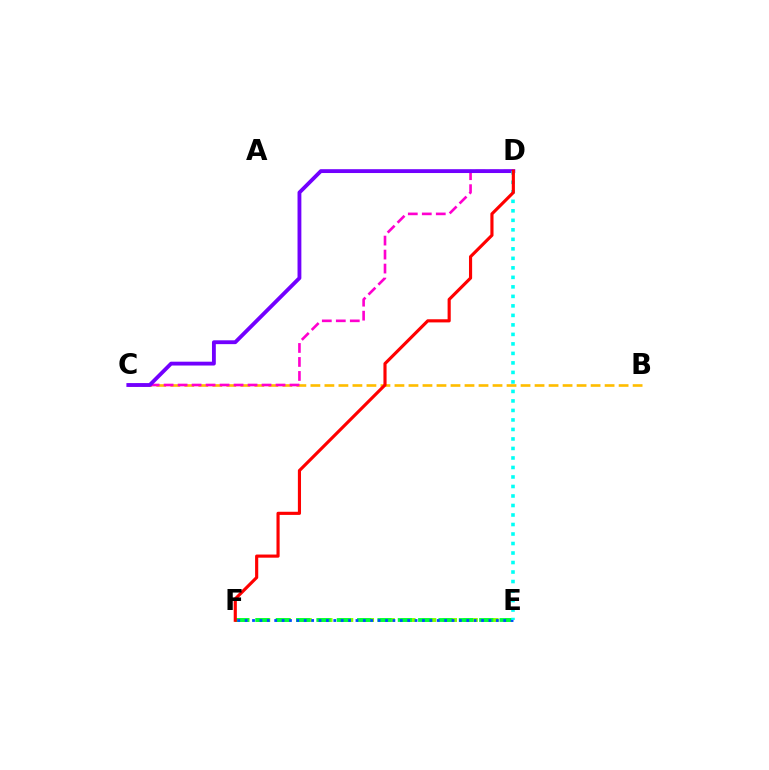{('B', 'C'): [{'color': '#ffbd00', 'line_style': 'dashed', 'thickness': 1.9}], ('E', 'F'): [{'color': '#84ff00', 'line_style': 'dashed', 'thickness': 2.82}, {'color': '#00ff39', 'line_style': 'dashed', 'thickness': 2.76}, {'color': '#004bff', 'line_style': 'dotted', 'thickness': 2.01}], ('C', 'D'): [{'color': '#ff00cf', 'line_style': 'dashed', 'thickness': 1.9}, {'color': '#7200ff', 'line_style': 'solid', 'thickness': 2.76}], ('D', 'E'): [{'color': '#00fff6', 'line_style': 'dotted', 'thickness': 2.58}], ('D', 'F'): [{'color': '#ff0000', 'line_style': 'solid', 'thickness': 2.26}]}